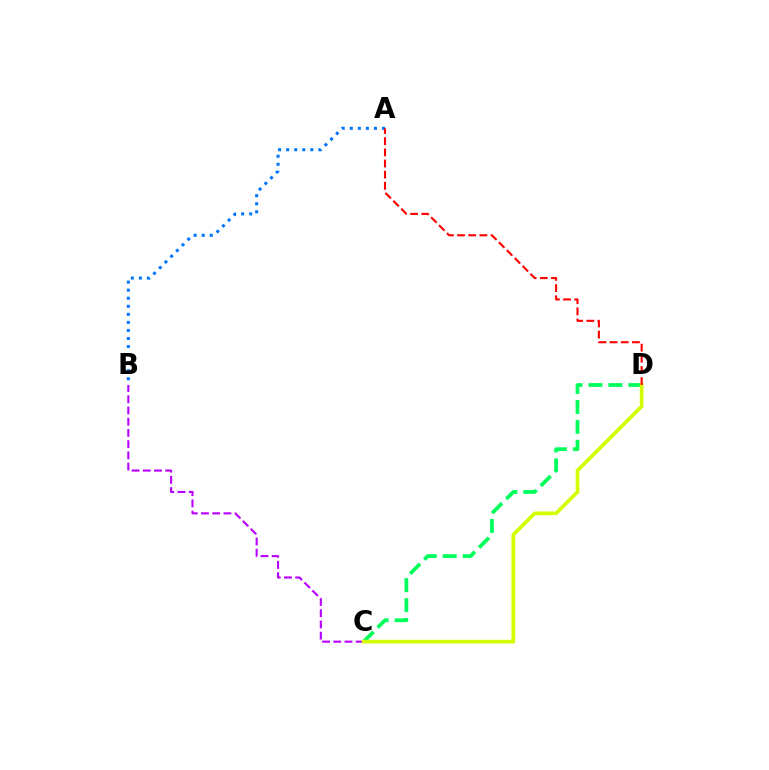{('B', 'C'): [{'color': '#b900ff', 'line_style': 'dashed', 'thickness': 1.52}], ('C', 'D'): [{'color': '#00ff5c', 'line_style': 'dashed', 'thickness': 2.71}, {'color': '#d1ff00', 'line_style': 'solid', 'thickness': 2.66}], ('A', 'B'): [{'color': '#0074ff', 'line_style': 'dotted', 'thickness': 2.19}], ('A', 'D'): [{'color': '#ff0000', 'line_style': 'dashed', 'thickness': 1.52}]}